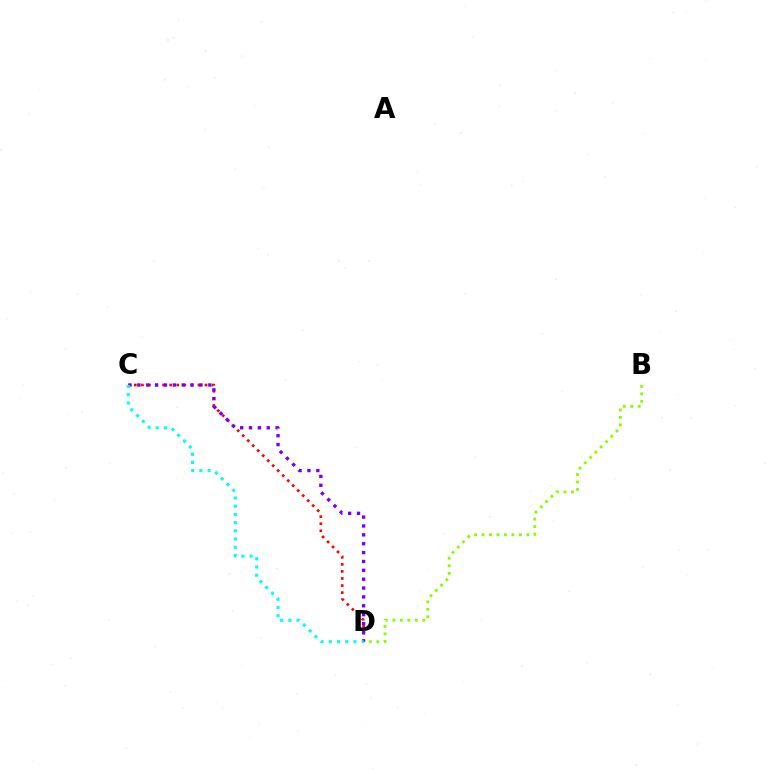{('C', 'D'): [{'color': '#ff0000', 'line_style': 'dotted', 'thickness': 1.92}, {'color': '#7200ff', 'line_style': 'dotted', 'thickness': 2.41}, {'color': '#00fff6', 'line_style': 'dotted', 'thickness': 2.23}], ('B', 'D'): [{'color': '#84ff00', 'line_style': 'dotted', 'thickness': 2.03}]}